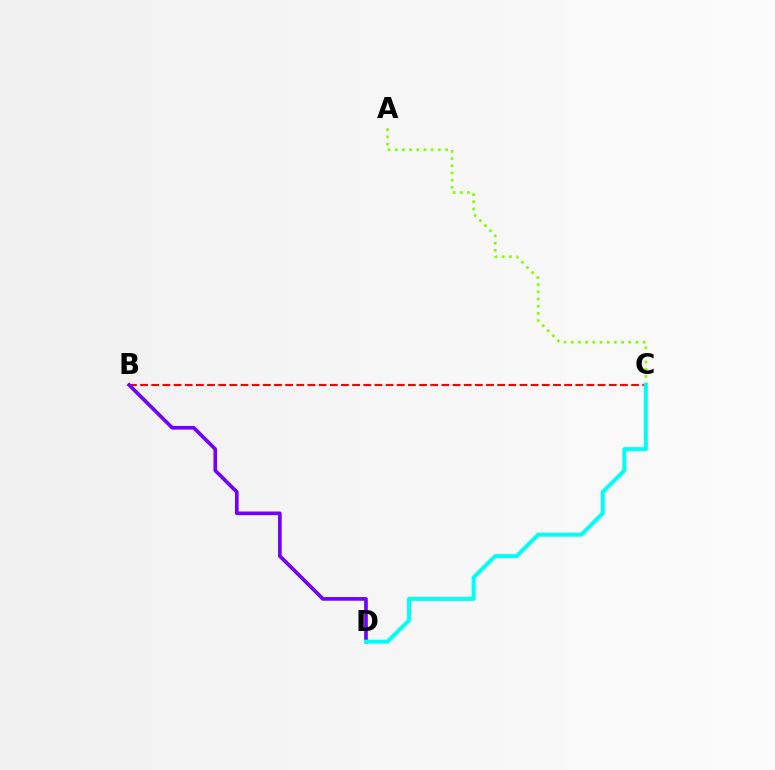{('B', 'C'): [{'color': '#ff0000', 'line_style': 'dashed', 'thickness': 1.52}], ('A', 'C'): [{'color': '#84ff00', 'line_style': 'dotted', 'thickness': 1.95}], ('B', 'D'): [{'color': '#7200ff', 'line_style': 'solid', 'thickness': 2.64}], ('C', 'D'): [{'color': '#00fff6', 'line_style': 'solid', 'thickness': 2.88}]}